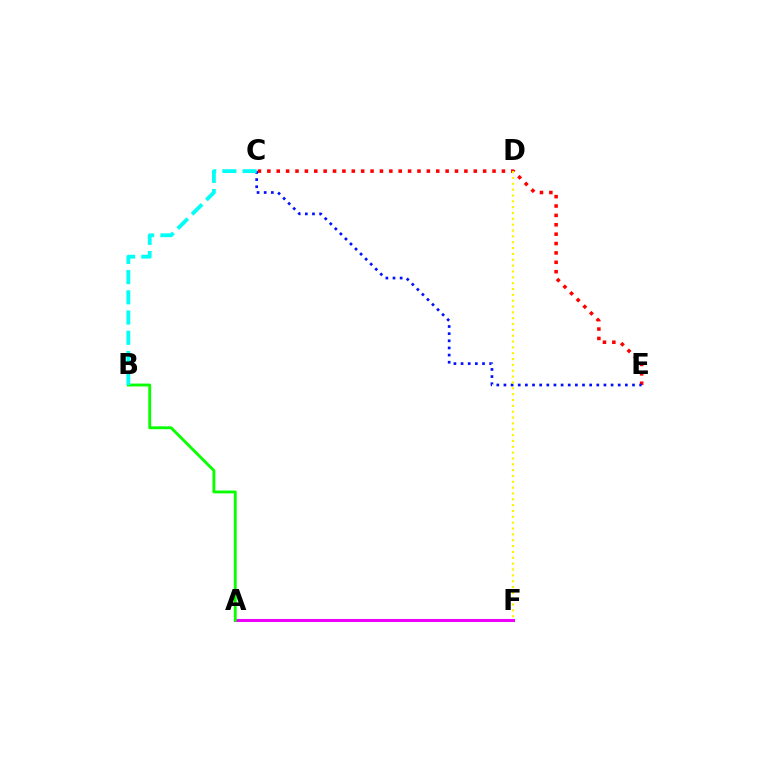{('A', 'F'): [{'color': '#ee00ff', 'line_style': 'solid', 'thickness': 2.19}], ('A', 'B'): [{'color': '#08ff00', 'line_style': 'solid', 'thickness': 2.06}], ('C', 'E'): [{'color': '#ff0000', 'line_style': 'dotted', 'thickness': 2.55}, {'color': '#0010ff', 'line_style': 'dotted', 'thickness': 1.94}], ('B', 'C'): [{'color': '#00fff6', 'line_style': 'dashed', 'thickness': 2.75}], ('D', 'F'): [{'color': '#fcf500', 'line_style': 'dotted', 'thickness': 1.59}]}